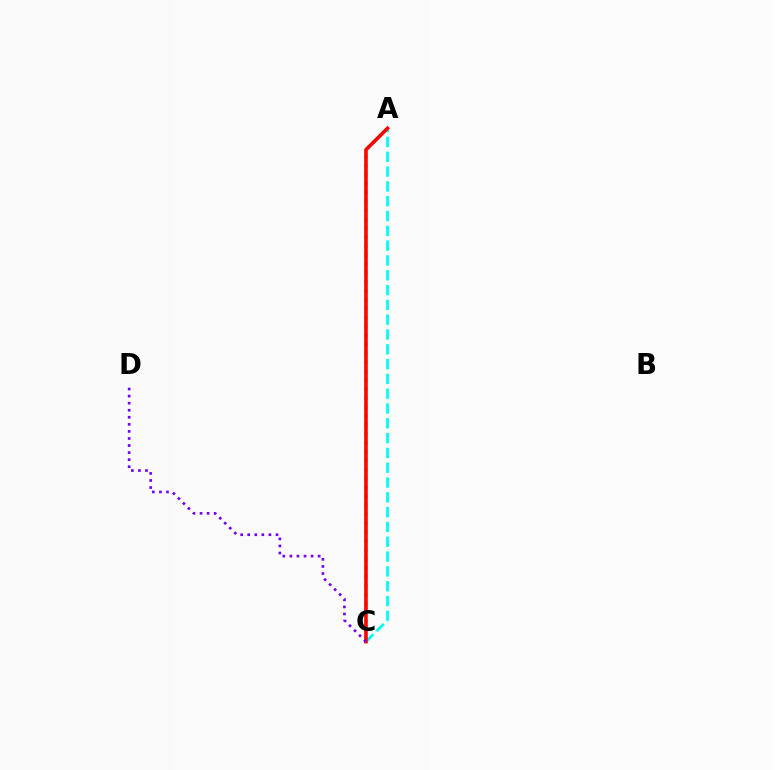{('A', 'C'): [{'color': '#00fff6', 'line_style': 'dashed', 'thickness': 2.01}, {'color': '#84ff00', 'line_style': 'dotted', 'thickness': 2.43}, {'color': '#ff0000', 'line_style': 'solid', 'thickness': 2.58}], ('C', 'D'): [{'color': '#7200ff', 'line_style': 'dotted', 'thickness': 1.92}]}